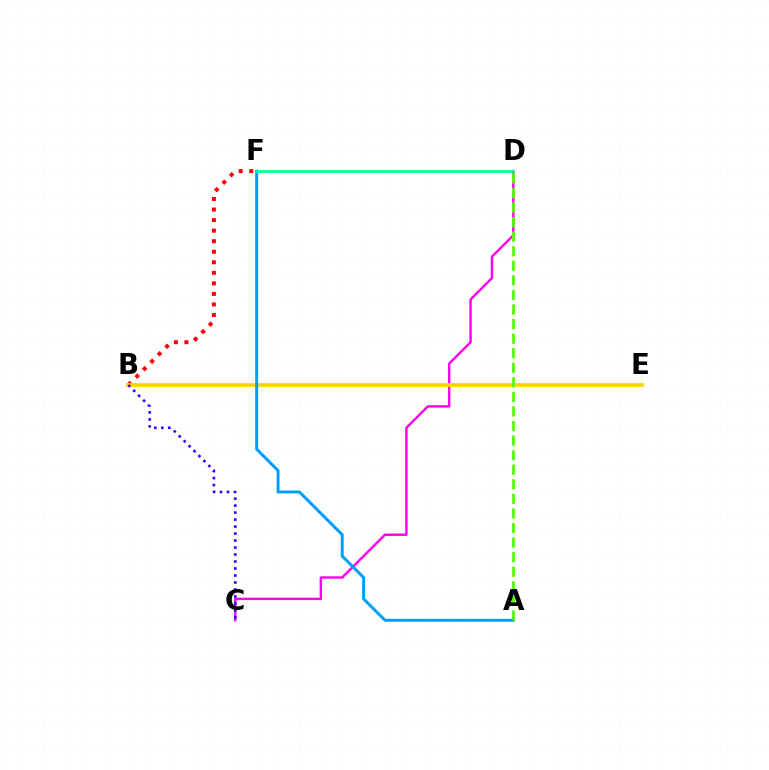{('B', 'F'): [{'color': '#ff0000', 'line_style': 'dotted', 'thickness': 2.86}], ('C', 'D'): [{'color': '#ff00ed', 'line_style': 'solid', 'thickness': 1.73}], ('B', 'E'): [{'color': '#ffd500', 'line_style': 'solid', 'thickness': 2.74}], ('A', 'F'): [{'color': '#009eff', 'line_style': 'solid', 'thickness': 2.13}], ('B', 'C'): [{'color': '#3700ff', 'line_style': 'dotted', 'thickness': 1.9}], ('A', 'D'): [{'color': '#4fff00', 'line_style': 'dashed', 'thickness': 1.98}], ('D', 'F'): [{'color': '#00ff86', 'line_style': 'solid', 'thickness': 1.89}]}